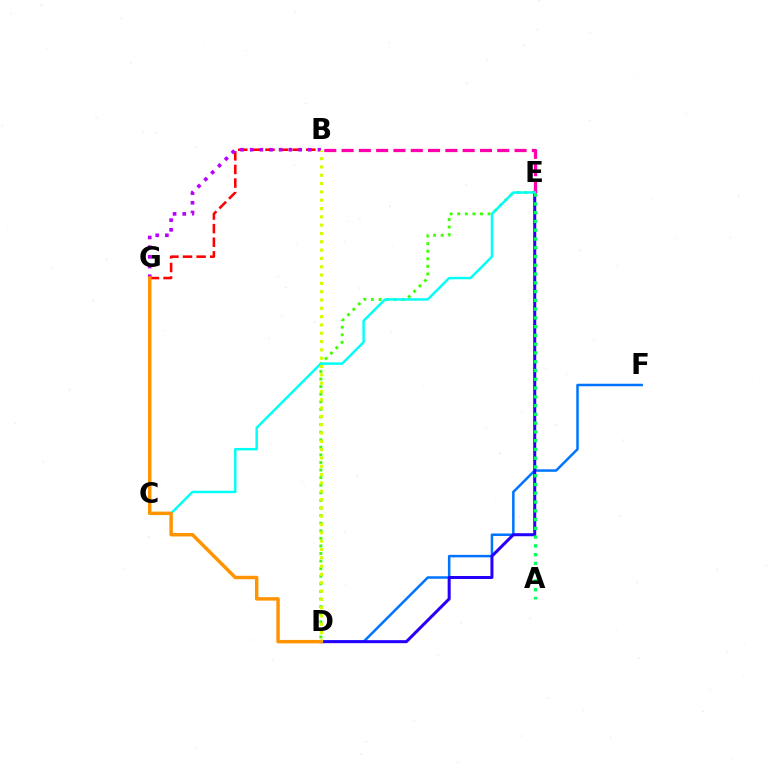{('D', 'F'): [{'color': '#0074ff', 'line_style': 'solid', 'thickness': 1.8}], ('D', 'E'): [{'color': '#3dff00', 'line_style': 'dotted', 'thickness': 2.06}, {'color': '#2500ff', 'line_style': 'solid', 'thickness': 2.17}], ('B', 'E'): [{'color': '#ff00ac', 'line_style': 'dashed', 'thickness': 2.35}], ('B', 'G'): [{'color': '#ff0000', 'line_style': 'dashed', 'thickness': 1.85}, {'color': '#b900ff', 'line_style': 'dotted', 'thickness': 2.63}], ('A', 'E'): [{'color': '#00ff5c', 'line_style': 'dotted', 'thickness': 2.38}], ('C', 'E'): [{'color': '#00fff6', 'line_style': 'solid', 'thickness': 1.77}], ('B', 'D'): [{'color': '#d1ff00', 'line_style': 'dotted', 'thickness': 2.26}], ('D', 'G'): [{'color': '#ff9400', 'line_style': 'solid', 'thickness': 2.49}]}